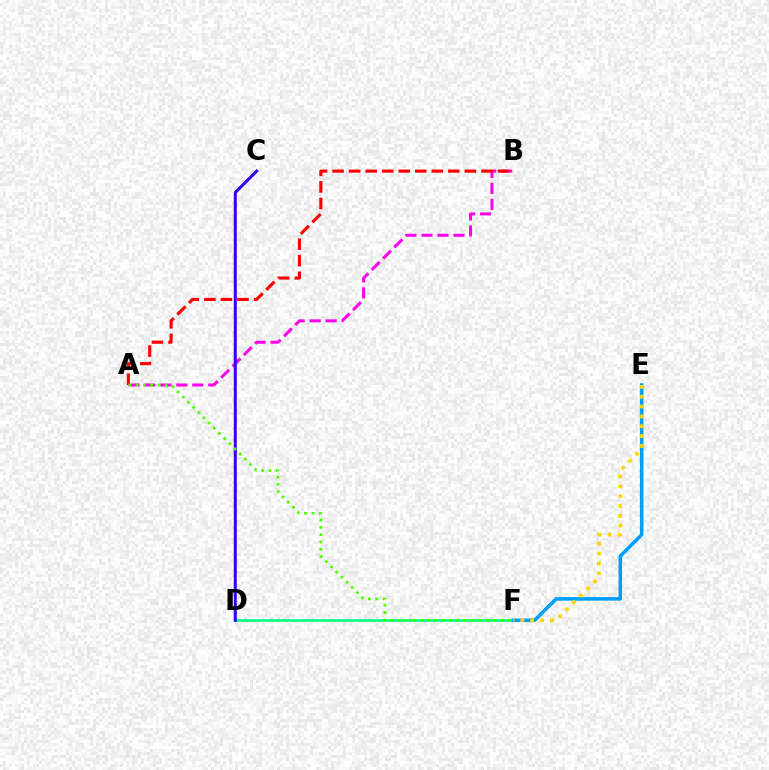{('A', 'B'): [{'color': '#ff00ed', 'line_style': 'dashed', 'thickness': 2.17}, {'color': '#ff0000', 'line_style': 'dashed', 'thickness': 2.25}], ('D', 'F'): [{'color': '#00ff86', 'line_style': 'solid', 'thickness': 1.89}], ('E', 'F'): [{'color': '#009eff', 'line_style': 'solid', 'thickness': 2.56}, {'color': '#ffd500', 'line_style': 'dotted', 'thickness': 2.68}], ('C', 'D'): [{'color': '#3700ff', 'line_style': 'solid', 'thickness': 2.19}], ('A', 'F'): [{'color': '#4fff00', 'line_style': 'dotted', 'thickness': 1.99}]}